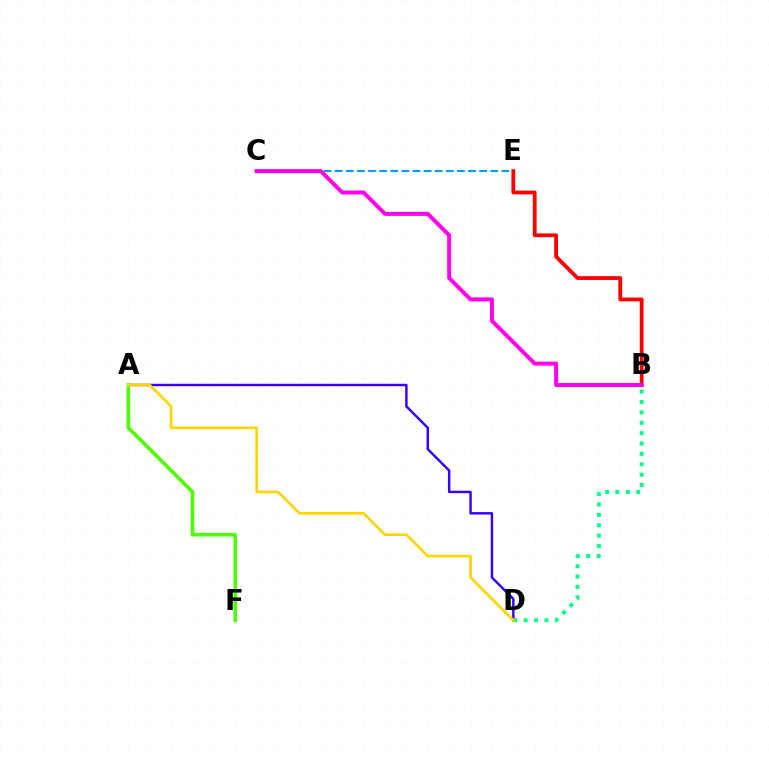{('C', 'E'): [{'color': '#009eff', 'line_style': 'dashed', 'thickness': 1.51}], ('B', 'E'): [{'color': '#ff0000', 'line_style': 'solid', 'thickness': 2.74}], ('B', 'C'): [{'color': '#ff00ed', 'line_style': 'solid', 'thickness': 2.86}], ('A', 'D'): [{'color': '#3700ff', 'line_style': 'solid', 'thickness': 1.76}, {'color': '#ffd500', 'line_style': 'solid', 'thickness': 1.91}], ('B', 'D'): [{'color': '#00ff86', 'line_style': 'dotted', 'thickness': 2.82}], ('A', 'F'): [{'color': '#4fff00', 'line_style': 'solid', 'thickness': 2.62}]}